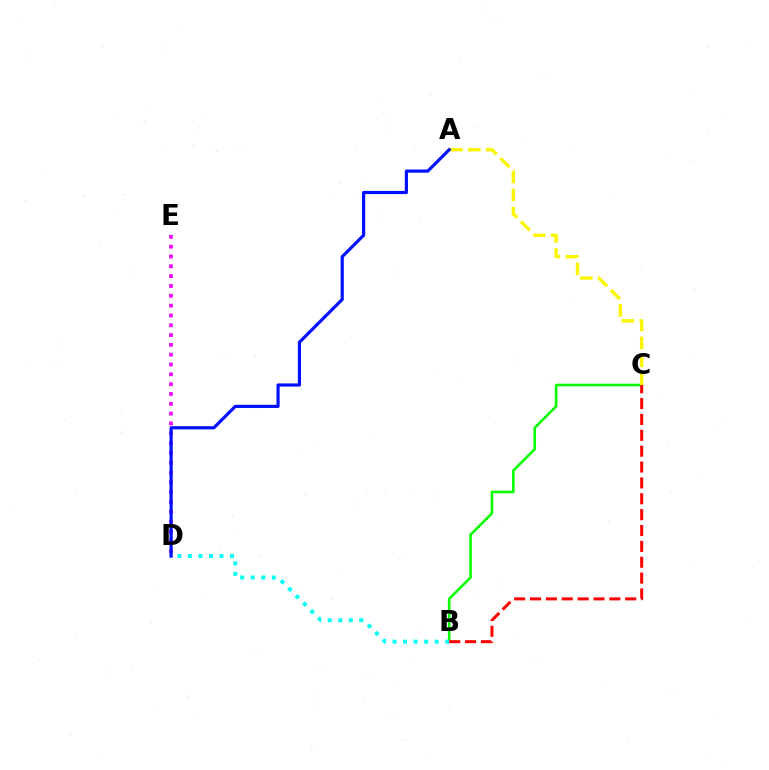{('B', 'C'): [{'color': '#08ff00', 'line_style': 'solid', 'thickness': 1.88}, {'color': '#ff0000', 'line_style': 'dashed', 'thickness': 2.16}], ('D', 'E'): [{'color': '#ee00ff', 'line_style': 'dotted', 'thickness': 2.67}], ('B', 'D'): [{'color': '#00fff6', 'line_style': 'dotted', 'thickness': 2.86}], ('A', 'C'): [{'color': '#fcf500', 'line_style': 'dashed', 'thickness': 2.44}], ('A', 'D'): [{'color': '#0010ff', 'line_style': 'solid', 'thickness': 2.29}]}